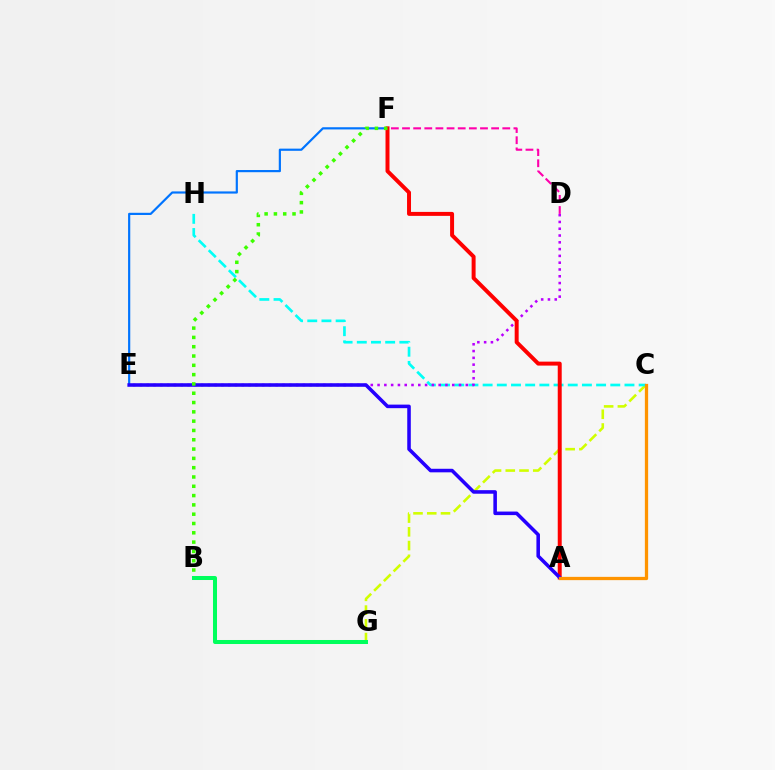{('E', 'F'): [{'color': '#0074ff', 'line_style': 'solid', 'thickness': 1.57}], ('C', 'G'): [{'color': '#d1ff00', 'line_style': 'dashed', 'thickness': 1.87}], ('C', 'H'): [{'color': '#00fff6', 'line_style': 'dashed', 'thickness': 1.93}], ('D', 'E'): [{'color': '#b900ff', 'line_style': 'dotted', 'thickness': 1.84}], ('A', 'F'): [{'color': '#ff0000', 'line_style': 'solid', 'thickness': 2.86}], ('B', 'G'): [{'color': '#00ff5c', 'line_style': 'solid', 'thickness': 2.89}], ('A', 'E'): [{'color': '#2500ff', 'line_style': 'solid', 'thickness': 2.56}], ('D', 'F'): [{'color': '#ff00ac', 'line_style': 'dashed', 'thickness': 1.51}], ('A', 'C'): [{'color': '#ff9400', 'line_style': 'solid', 'thickness': 2.36}], ('B', 'F'): [{'color': '#3dff00', 'line_style': 'dotted', 'thickness': 2.53}]}